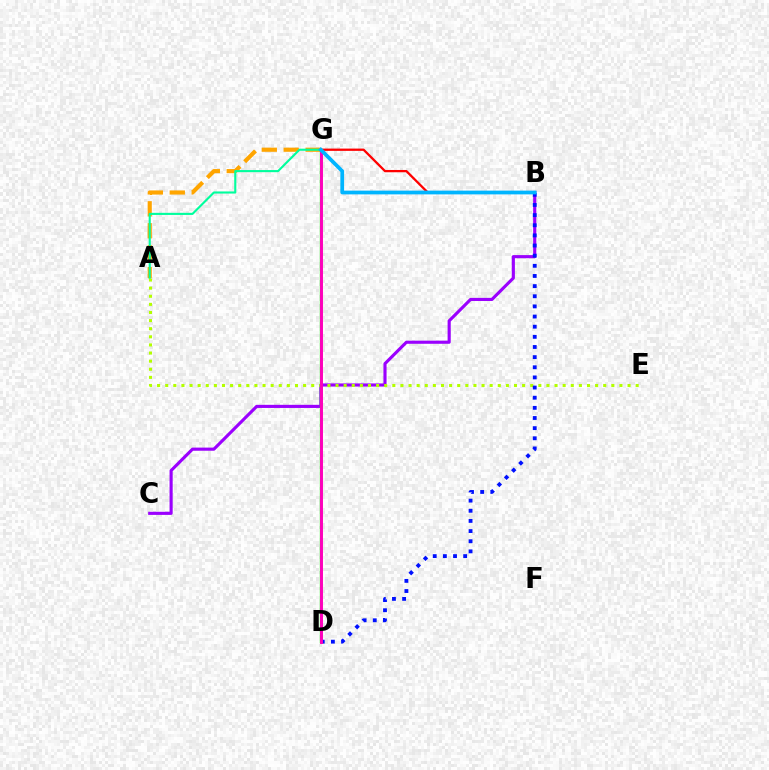{('A', 'G'): [{'color': '#ffa500', 'line_style': 'dashed', 'thickness': 2.98}, {'color': '#00ff9d', 'line_style': 'solid', 'thickness': 1.52}], ('B', 'C'): [{'color': '#9b00ff', 'line_style': 'solid', 'thickness': 2.25}], ('A', 'E'): [{'color': '#b3ff00', 'line_style': 'dotted', 'thickness': 2.2}], ('D', 'G'): [{'color': '#08ff00', 'line_style': 'solid', 'thickness': 1.67}, {'color': '#ff00bd', 'line_style': 'solid', 'thickness': 2.12}], ('B', 'D'): [{'color': '#0010ff', 'line_style': 'dotted', 'thickness': 2.76}], ('B', 'G'): [{'color': '#ff0000', 'line_style': 'solid', 'thickness': 1.64}, {'color': '#00b5ff', 'line_style': 'solid', 'thickness': 2.7}]}